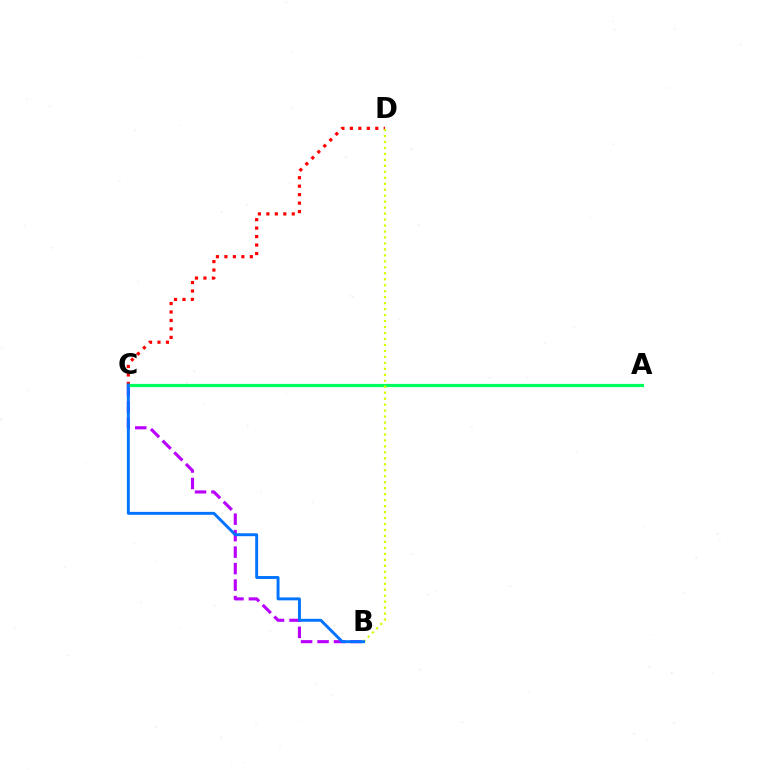{('B', 'C'): [{'color': '#b900ff', 'line_style': 'dashed', 'thickness': 2.24}, {'color': '#0074ff', 'line_style': 'solid', 'thickness': 2.1}], ('C', 'D'): [{'color': '#ff0000', 'line_style': 'dotted', 'thickness': 2.3}], ('A', 'C'): [{'color': '#00ff5c', 'line_style': 'solid', 'thickness': 2.3}], ('B', 'D'): [{'color': '#d1ff00', 'line_style': 'dotted', 'thickness': 1.62}]}